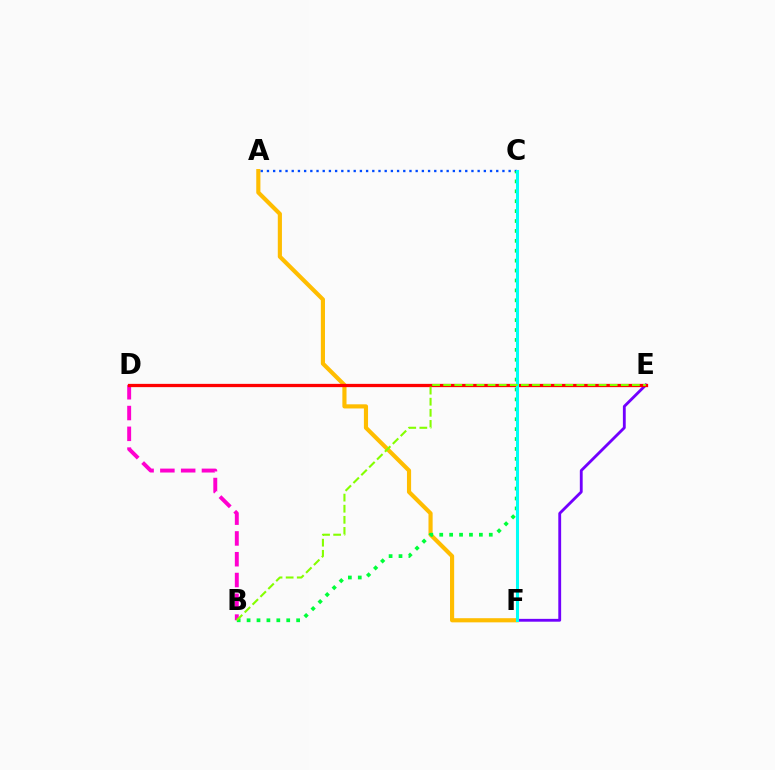{('E', 'F'): [{'color': '#7200ff', 'line_style': 'solid', 'thickness': 2.04}], ('A', 'F'): [{'color': '#ffbd00', 'line_style': 'solid', 'thickness': 2.98}], ('A', 'C'): [{'color': '#004bff', 'line_style': 'dotted', 'thickness': 1.68}], ('B', 'D'): [{'color': '#ff00cf', 'line_style': 'dashed', 'thickness': 2.82}], ('B', 'C'): [{'color': '#00ff39', 'line_style': 'dotted', 'thickness': 2.69}], ('D', 'E'): [{'color': '#ff0000', 'line_style': 'solid', 'thickness': 2.35}], ('C', 'F'): [{'color': '#00fff6', 'line_style': 'solid', 'thickness': 2.21}], ('B', 'E'): [{'color': '#84ff00', 'line_style': 'dashed', 'thickness': 1.51}]}